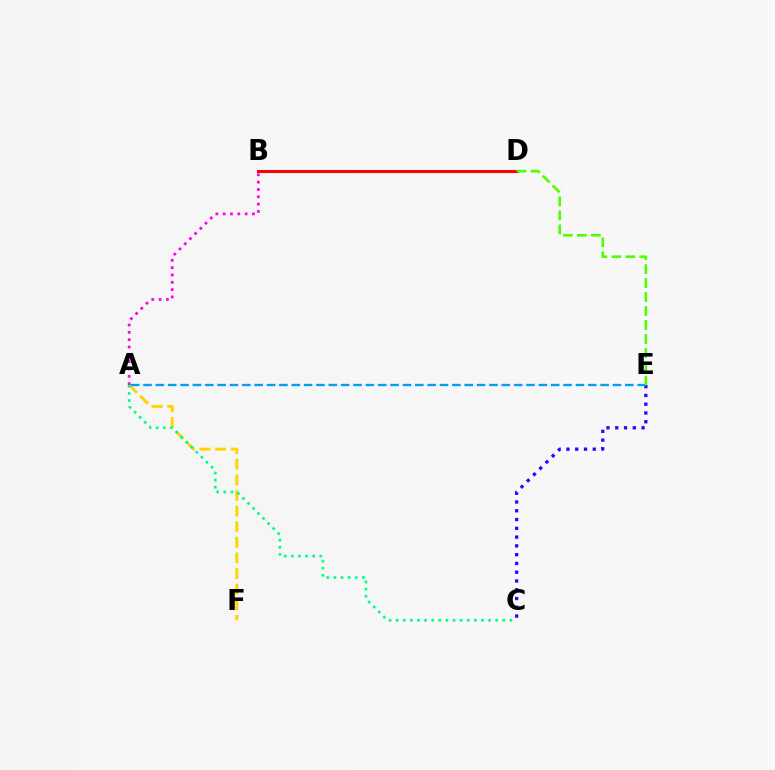{('A', 'F'): [{'color': '#ffd500', 'line_style': 'dashed', 'thickness': 2.12}], ('C', 'E'): [{'color': '#3700ff', 'line_style': 'dotted', 'thickness': 2.38}], ('B', 'D'): [{'color': '#ff0000', 'line_style': 'solid', 'thickness': 2.2}], ('A', 'E'): [{'color': '#009eff', 'line_style': 'dashed', 'thickness': 1.68}], ('A', 'B'): [{'color': '#ff00ed', 'line_style': 'dotted', 'thickness': 1.99}], ('D', 'E'): [{'color': '#4fff00', 'line_style': 'dashed', 'thickness': 1.9}], ('A', 'C'): [{'color': '#00ff86', 'line_style': 'dotted', 'thickness': 1.93}]}